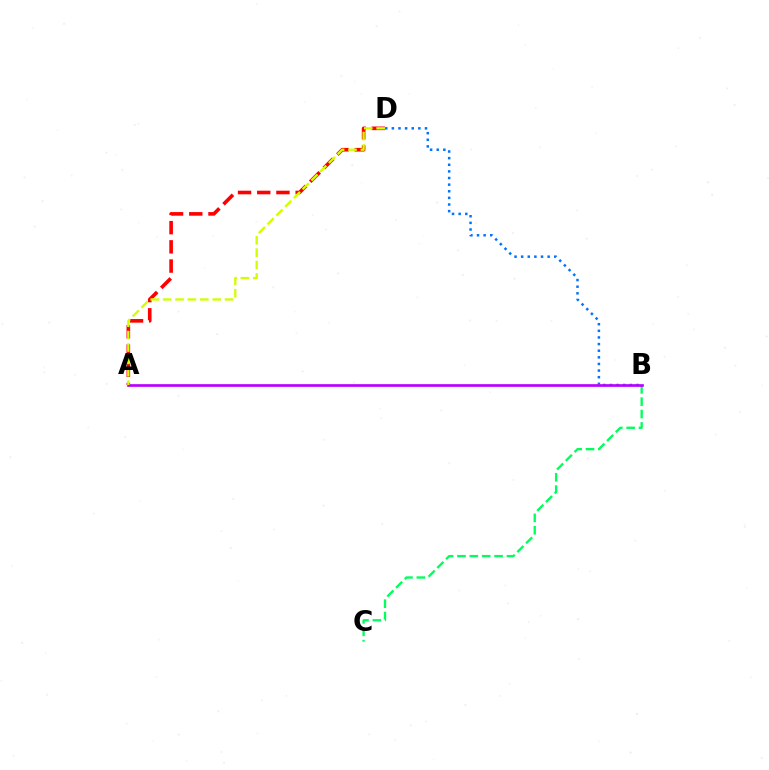{('B', 'D'): [{'color': '#0074ff', 'line_style': 'dotted', 'thickness': 1.8}], ('A', 'D'): [{'color': '#ff0000', 'line_style': 'dashed', 'thickness': 2.61}, {'color': '#d1ff00', 'line_style': 'dashed', 'thickness': 1.68}], ('B', 'C'): [{'color': '#00ff5c', 'line_style': 'dashed', 'thickness': 1.68}], ('A', 'B'): [{'color': '#b900ff', 'line_style': 'solid', 'thickness': 1.93}]}